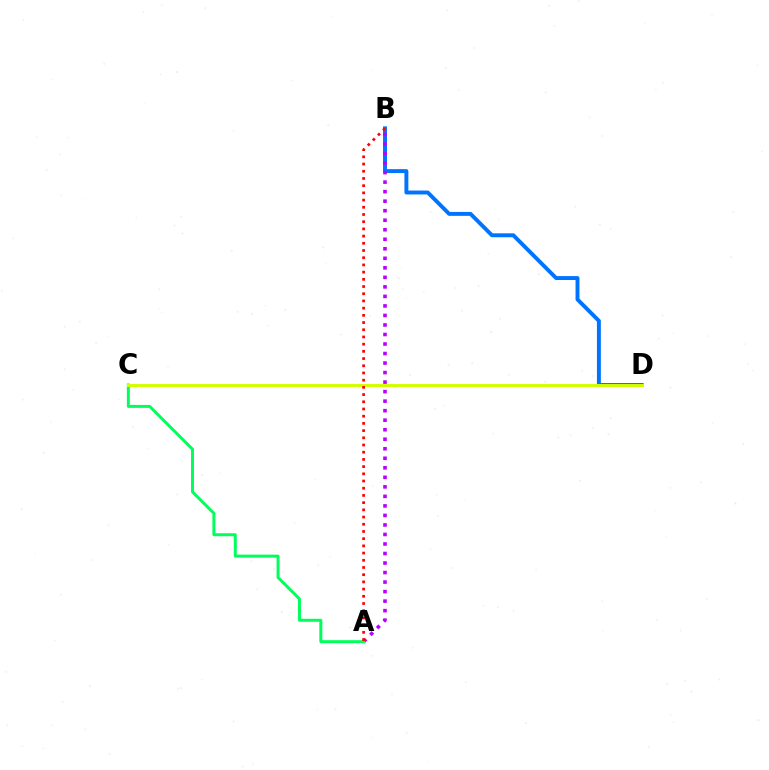{('B', 'D'): [{'color': '#0074ff', 'line_style': 'solid', 'thickness': 2.83}], ('A', 'B'): [{'color': '#b900ff', 'line_style': 'dotted', 'thickness': 2.59}, {'color': '#ff0000', 'line_style': 'dotted', 'thickness': 1.96}], ('A', 'C'): [{'color': '#00ff5c', 'line_style': 'solid', 'thickness': 2.14}], ('C', 'D'): [{'color': '#d1ff00', 'line_style': 'solid', 'thickness': 2.13}]}